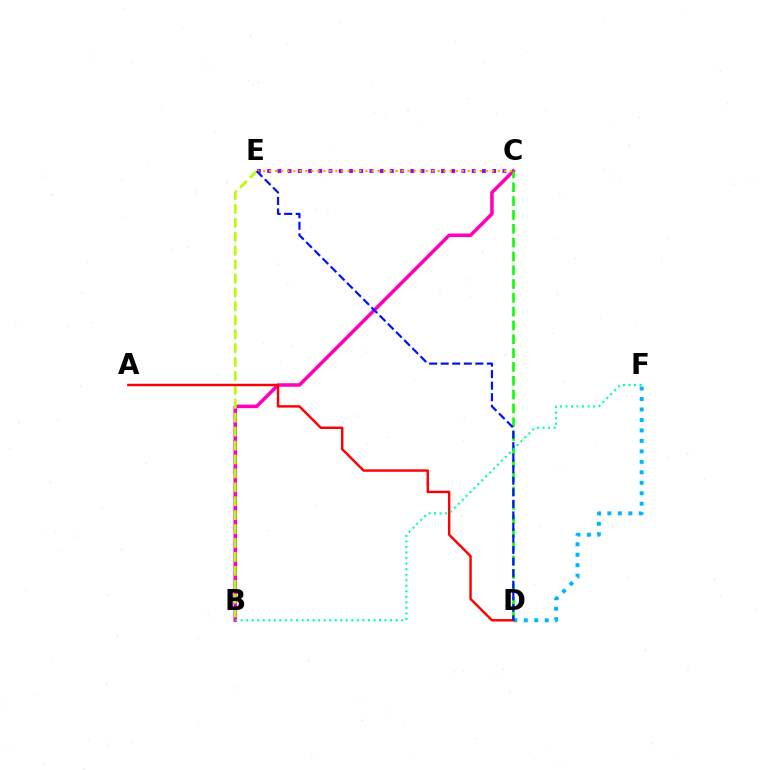{('B', 'C'): [{'color': '#ff00bd', 'line_style': 'solid', 'thickness': 2.55}], ('C', 'E'): [{'color': '#9b00ff', 'line_style': 'dotted', 'thickness': 2.78}, {'color': '#ffa500', 'line_style': 'dotted', 'thickness': 1.64}], ('B', 'E'): [{'color': '#b3ff00', 'line_style': 'dashed', 'thickness': 1.89}], ('C', 'D'): [{'color': '#08ff00', 'line_style': 'dashed', 'thickness': 1.88}], ('D', 'F'): [{'color': '#00b5ff', 'line_style': 'dotted', 'thickness': 2.85}], ('A', 'D'): [{'color': '#ff0000', 'line_style': 'solid', 'thickness': 1.74}], ('D', 'E'): [{'color': '#0010ff', 'line_style': 'dashed', 'thickness': 1.57}], ('B', 'F'): [{'color': '#00ff9d', 'line_style': 'dotted', 'thickness': 1.5}]}